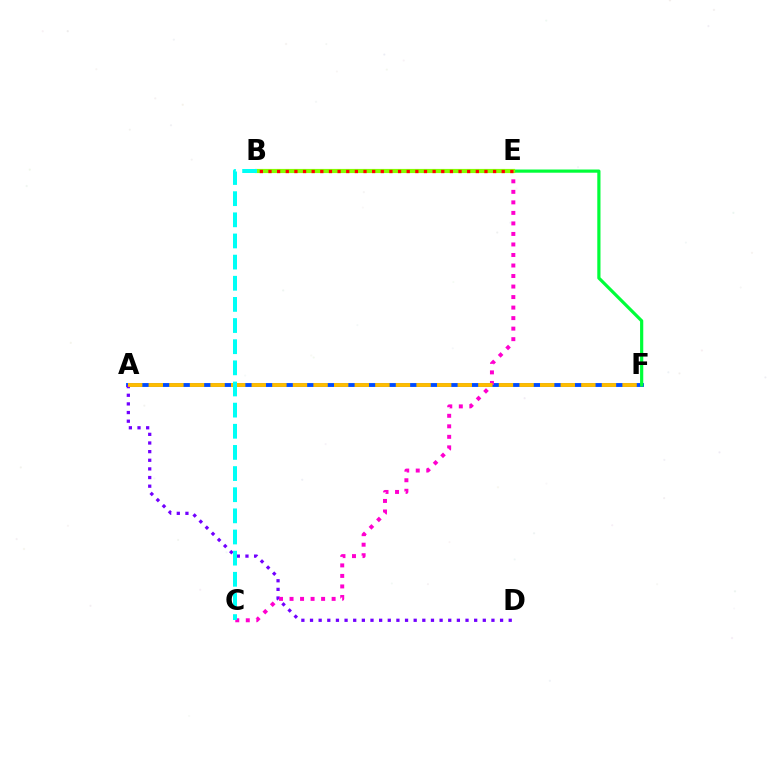{('A', 'F'): [{'color': '#004bff', 'line_style': 'solid', 'thickness': 2.78}, {'color': '#ffbd00', 'line_style': 'dashed', 'thickness': 2.8}], ('A', 'D'): [{'color': '#7200ff', 'line_style': 'dotted', 'thickness': 2.35}], ('C', 'E'): [{'color': '#ff00cf', 'line_style': 'dotted', 'thickness': 2.86}], ('E', 'F'): [{'color': '#00ff39', 'line_style': 'solid', 'thickness': 2.3}], ('B', 'E'): [{'color': '#84ff00', 'line_style': 'solid', 'thickness': 3.0}, {'color': '#ff0000', 'line_style': 'dotted', 'thickness': 2.35}], ('B', 'C'): [{'color': '#00fff6', 'line_style': 'dashed', 'thickness': 2.87}]}